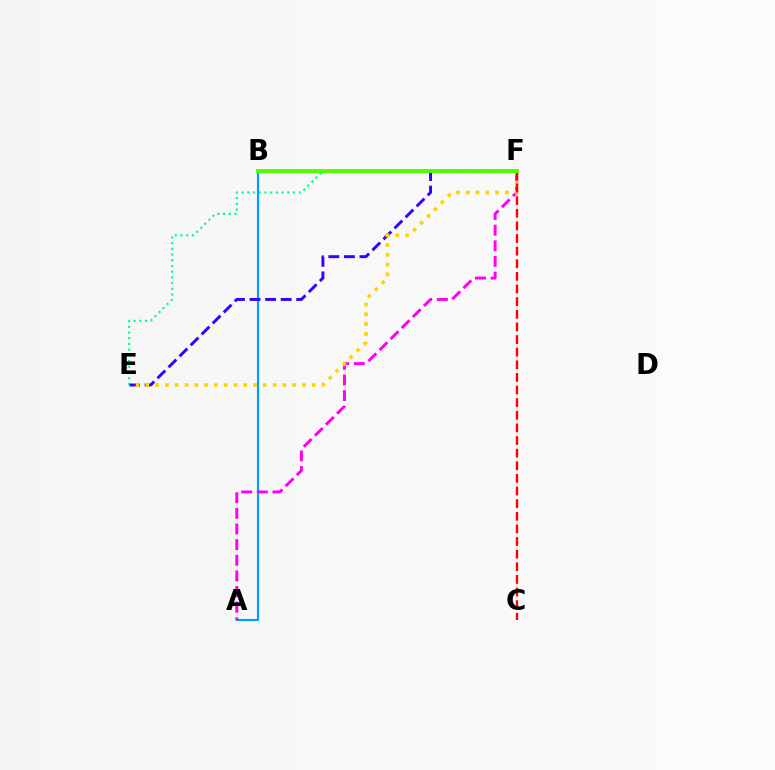{('A', 'B'): [{'color': '#009eff', 'line_style': 'solid', 'thickness': 1.55}], ('E', 'F'): [{'color': '#00ff86', 'line_style': 'dotted', 'thickness': 1.55}, {'color': '#3700ff', 'line_style': 'dashed', 'thickness': 2.12}, {'color': '#ffd500', 'line_style': 'dotted', 'thickness': 2.66}], ('A', 'F'): [{'color': '#ff00ed', 'line_style': 'dashed', 'thickness': 2.12}], ('C', 'F'): [{'color': '#ff0000', 'line_style': 'dashed', 'thickness': 1.72}], ('B', 'F'): [{'color': '#4fff00', 'line_style': 'solid', 'thickness': 2.82}]}